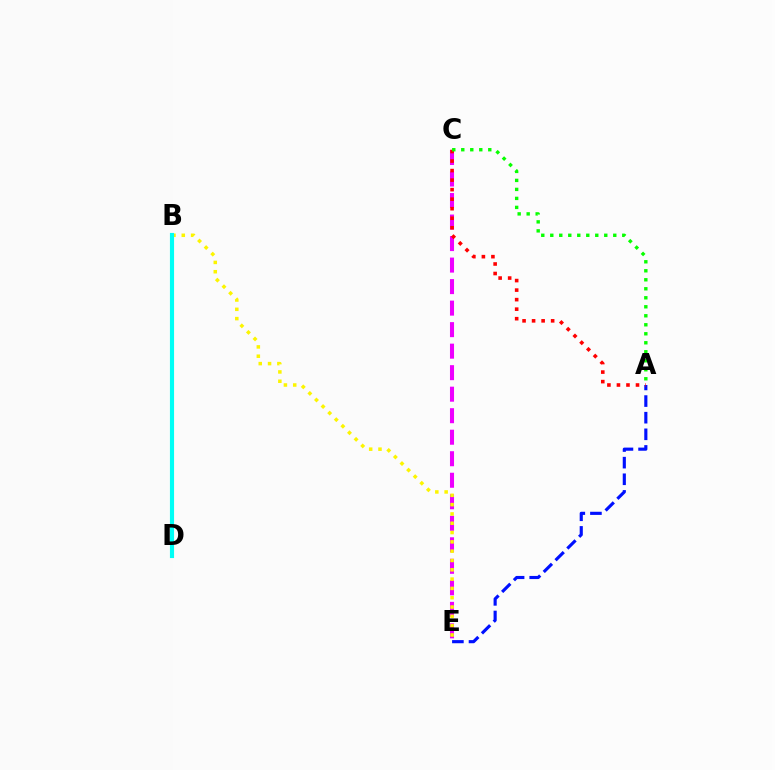{('C', 'E'): [{'color': '#ee00ff', 'line_style': 'dashed', 'thickness': 2.92}], ('B', 'E'): [{'color': '#fcf500', 'line_style': 'dotted', 'thickness': 2.53}], ('A', 'E'): [{'color': '#0010ff', 'line_style': 'dashed', 'thickness': 2.26}], ('B', 'D'): [{'color': '#00fff6', 'line_style': 'solid', 'thickness': 2.98}], ('A', 'C'): [{'color': '#ff0000', 'line_style': 'dotted', 'thickness': 2.59}, {'color': '#08ff00', 'line_style': 'dotted', 'thickness': 2.45}]}